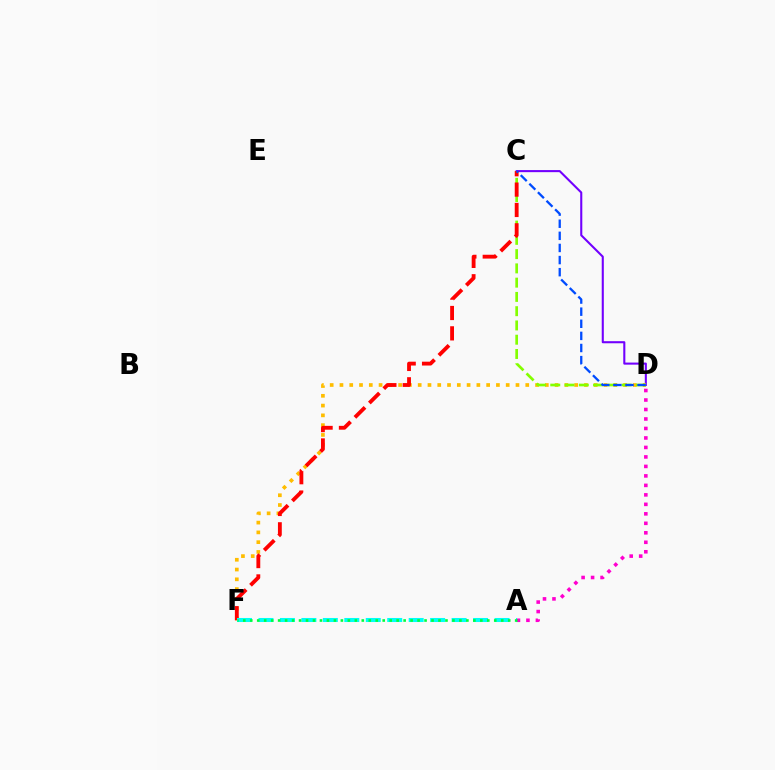{('C', 'D'): [{'color': '#7200ff', 'line_style': 'solid', 'thickness': 1.5}, {'color': '#84ff00', 'line_style': 'dashed', 'thickness': 1.94}, {'color': '#004bff', 'line_style': 'dashed', 'thickness': 1.65}], ('D', 'F'): [{'color': '#ffbd00', 'line_style': 'dotted', 'thickness': 2.66}], ('C', 'F'): [{'color': '#ff0000', 'line_style': 'dashed', 'thickness': 2.77}], ('A', 'D'): [{'color': '#ff00cf', 'line_style': 'dotted', 'thickness': 2.58}], ('A', 'F'): [{'color': '#00fff6', 'line_style': 'dashed', 'thickness': 2.92}, {'color': '#00ff39', 'line_style': 'dotted', 'thickness': 1.89}]}